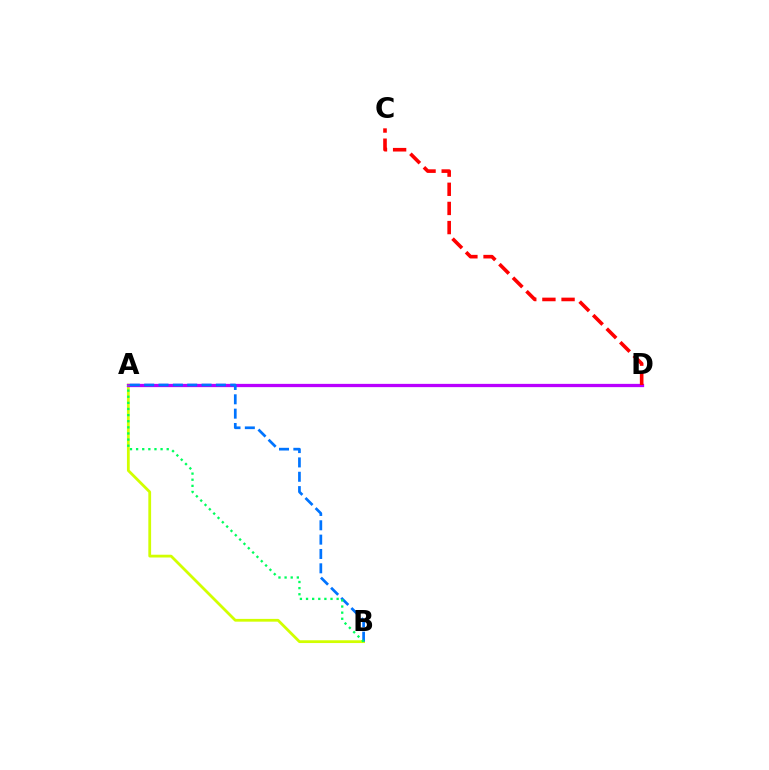{('A', 'B'): [{'color': '#d1ff00', 'line_style': 'solid', 'thickness': 2.0}, {'color': '#0074ff', 'line_style': 'dashed', 'thickness': 1.95}, {'color': '#00ff5c', 'line_style': 'dotted', 'thickness': 1.66}], ('A', 'D'): [{'color': '#b900ff', 'line_style': 'solid', 'thickness': 2.35}], ('C', 'D'): [{'color': '#ff0000', 'line_style': 'dashed', 'thickness': 2.6}]}